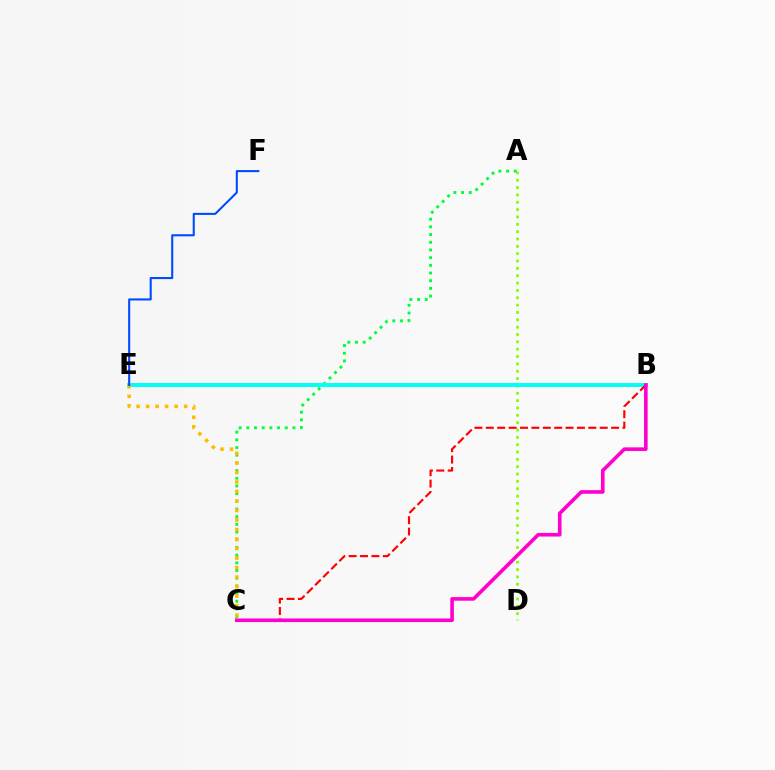{('B', 'E'): [{'color': '#7200ff', 'line_style': 'solid', 'thickness': 1.52}, {'color': '#00fff6', 'line_style': 'solid', 'thickness': 2.84}], ('A', 'D'): [{'color': '#84ff00', 'line_style': 'dotted', 'thickness': 2.0}], ('A', 'C'): [{'color': '#00ff39', 'line_style': 'dotted', 'thickness': 2.09}], ('B', 'C'): [{'color': '#ff0000', 'line_style': 'dashed', 'thickness': 1.55}, {'color': '#ff00cf', 'line_style': 'solid', 'thickness': 2.61}], ('C', 'E'): [{'color': '#ffbd00', 'line_style': 'dotted', 'thickness': 2.58}], ('E', 'F'): [{'color': '#004bff', 'line_style': 'solid', 'thickness': 1.5}]}